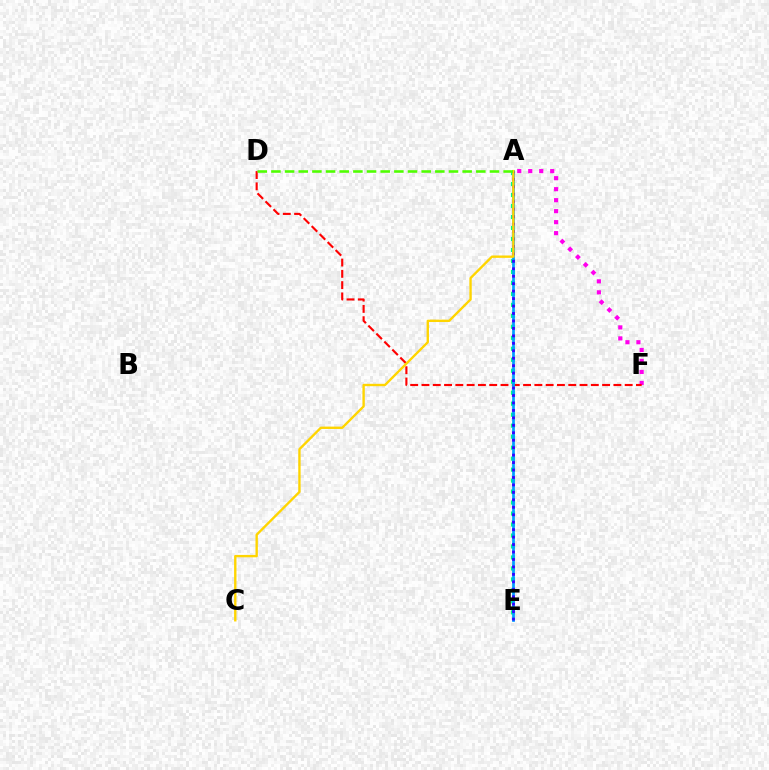{('A', 'F'): [{'color': '#ff00ed', 'line_style': 'dotted', 'thickness': 2.99}], ('D', 'F'): [{'color': '#ff0000', 'line_style': 'dashed', 'thickness': 1.53}], ('A', 'E'): [{'color': '#00ff86', 'line_style': 'dotted', 'thickness': 2.98}, {'color': '#009eff', 'line_style': 'solid', 'thickness': 1.96}, {'color': '#3700ff', 'line_style': 'dotted', 'thickness': 2.03}], ('A', 'C'): [{'color': '#ffd500', 'line_style': 'solid', 'thickness': 1.71}], ('A', 'D'): [{'color': '#4fff00', 'line_style': 'dashed', 'thickness': 1.86}]}